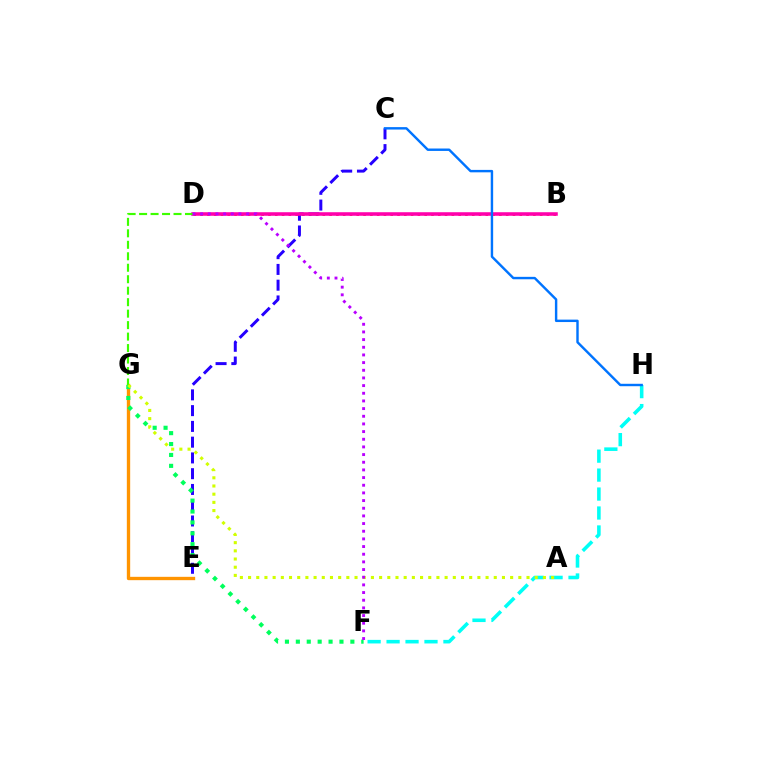{('B', 'D'): [{'color': '#ff0000', 'line_style': 'dotted', 'thickness': 1.85}, {'color': '#ff00ac', 'line_style': 'solid', 'thickness': 2.56}], ('E', 'G'): [{'color': '#ff9400', 'line_style': 'solid', 'thickness': 2.41}], ('F', 'H'): [{'color': '#00fff6', 'line_style': 'dashed', 'thickness': 2.58}], ('C', 'E'): [{'color': '#2500ff', 'line_style': 'dashed', 'thickness': 2.14}], ('C', 'H'): [{'color': '#0074ff', 'line_style': 'solid', 'thickness': 1.74}], ('F', 'G'): [{'color': '#00ff5c', 'line_style': 'dotted', 'thickness': 2.96}], ('D', 'G'): [{'color': '#3dff00', 'line_style': 'dashed', 'thickness': 1.56}], ('A', 'G'): [{'color': '#d1ff00', 'line_style': 'dotted', 'thickness': 2.23}], ('D', 'F'): [{'color': '#b900ff', 'line_style': 'dotted', 'thickness': 2.08}]}